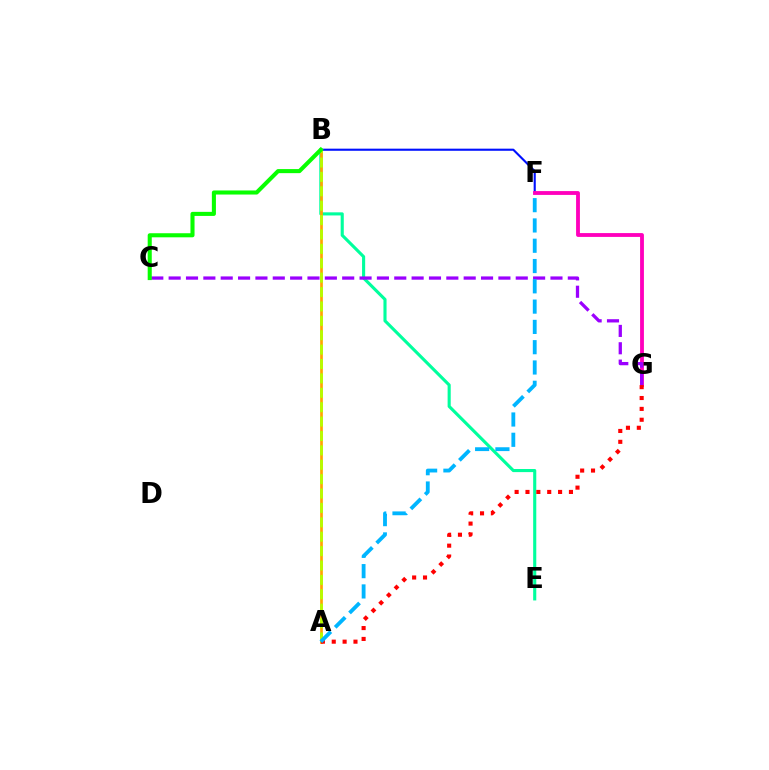{('B', 'F'): [{'color': '#0010ff', 'line_style': 'solid', 'thickness': 1.52}], ('B', 'E'): [{'color': '#00ff9d', 'line_style': 'solid', 'thickness': 2.24}], ('A', 'B'): [{'color': '#ffa500', 'line_style': 'solid', 'thickness': 1.94}, {'color': '#b3ff00', 'line_style': 'dashed', 'thickness': 1.96}], ('F', 'G'): [{'color': '#ff00bd', 'line_style': 'solid', 'thickness': 2.76}], ('A', 'G'): [{'color': '#ff0000', 'line_style': 'dotted', 'thickness': 2.95}], ('C', 'G'): [{'color': '#9b00ff', 'line_style': 'dashed', 'thickness': 2.36}], ('B', 'C'): [{'color': '#08ff00', 'line_style': 'solid', 'thickness': 2.93}], ('A', 'F'): [{'color': '#00b5ff', 'line_style': 'dashed', 'thickness': 2.76}]}